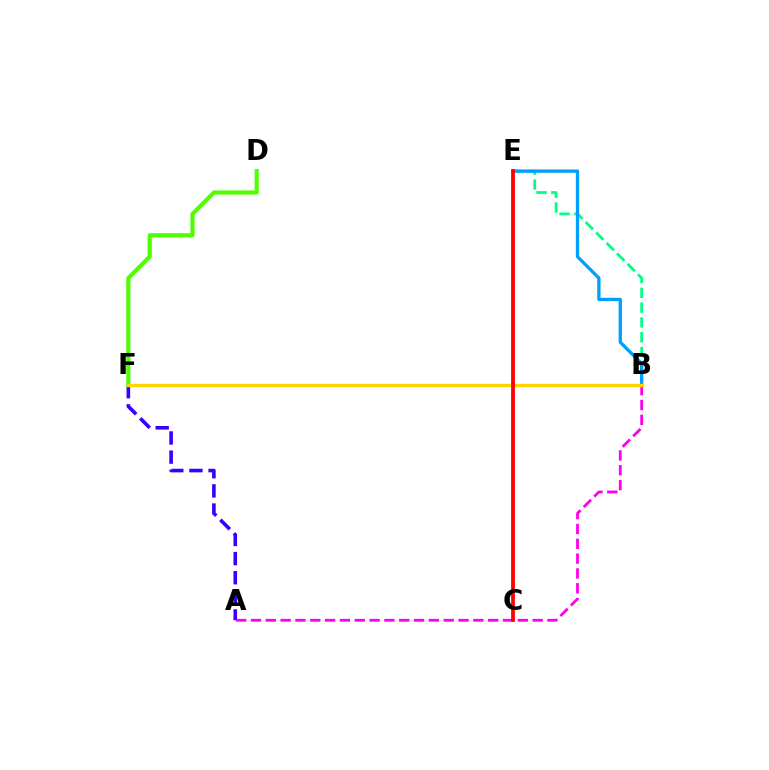{('B', 'E'): [{'color': '#00ff86', 'line_style': 'dashed', 'thickness': 2.01}, {'color': '#009eff', 'line_style': 'solid', 'thickness': 2.36}], ('A', 'F'): [{'color': '#3700ff', 'line_style': 'dashed', 'thickness': 2.6}], ('A', 'B'): [{'color': '#ff00ed', 'line_style': 'dashed', 'thickness': 2.01}], ('D', 'F'): [{'color': '#4fff00', 'line_style': 'solid', 'thickness': 2.98}], ('B', 'F'): [{'color': '#ffd500', 'line_style': 'solid', 'thickness': 2.39}], ('C', 'E'): [{'color': '#ff0000', 'line_style': 'solid', 'thickness': 2.72}]}